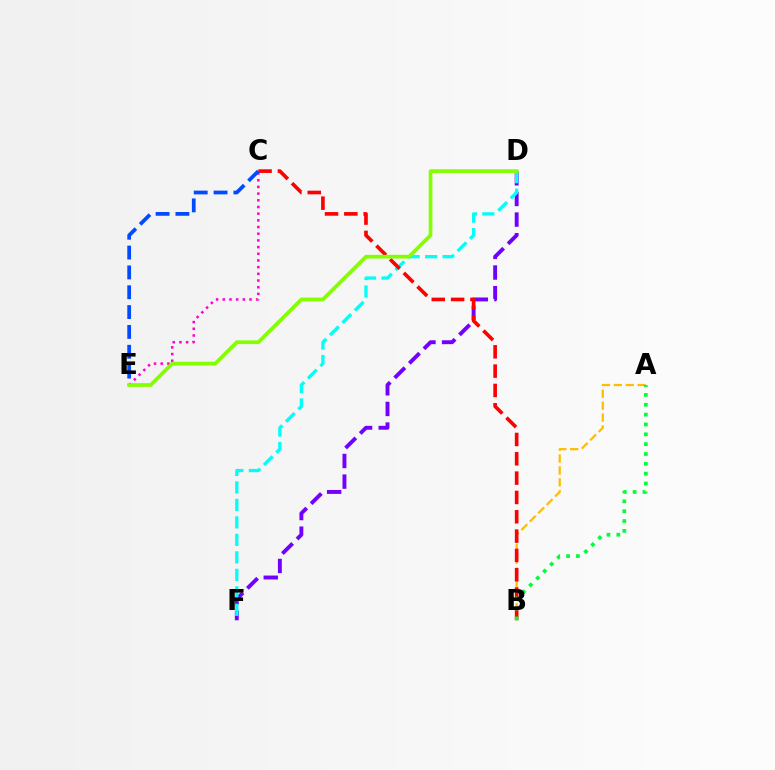{('D', 'F'): [{'color': '#7200ff', 'line_style': 'dashed', 'thickness': 2.8}, {'color': '#00fff6', 'line_style': 'dashed', 'thickness': 2.38}], ('C', 'E'): [{'color': '#ff00cf', 'line_style': 'dotted', 'thickness': 1.82}, {'color': '#004bff', 'line_style': 'dashed', 'thickness': 2.7}], ('A', 'B'): [{'color': '#ffbd00', 'line_style': 'dashed', 'thickness': 1.62}, {'color': '#00ff39', 'line_style': 'dotted', 'thickness': 2.67}], ('B', 'C'): [{'color': '#ff0000', 'line_style': 'dashed', 'thickness': 2.63}], ('D', 'E'): [{'color': '#84ff00', 'line_style': 'solid', 'thickness': 2.68}]}